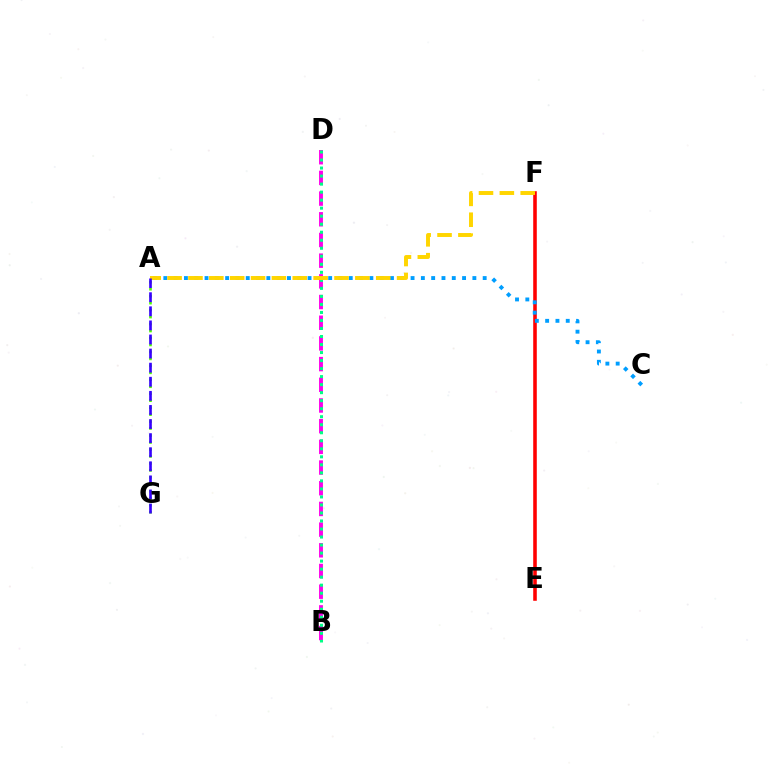{('E', 'F'): [{'color': '#ff0000', 'line_style': 'solid', 'thickness': 2.57}], ('A', 'C'): [{'color': '#009eff', 'line_style': 'dotted', 'thickness': 2.8}], ('A', 'G'): [{'color': '#4fff00', 'line_style': 'dotted', 'thickness': 1.89}, {'color': '#3700ff', 'line_style': 'dashed', 'thickness': 1.91}], ('B', 'D'): [{'color': '#ff00ed', 'line_style': 'dashed', 'thickness': 2.81}, {'color': '#00ff86', 'line_style': 'dotted', 'thickness': 2.18}], ('A', 'F'): [{'color': '#ffd500', 'line_style': 'dashed', 'thickness': 2.83}]}